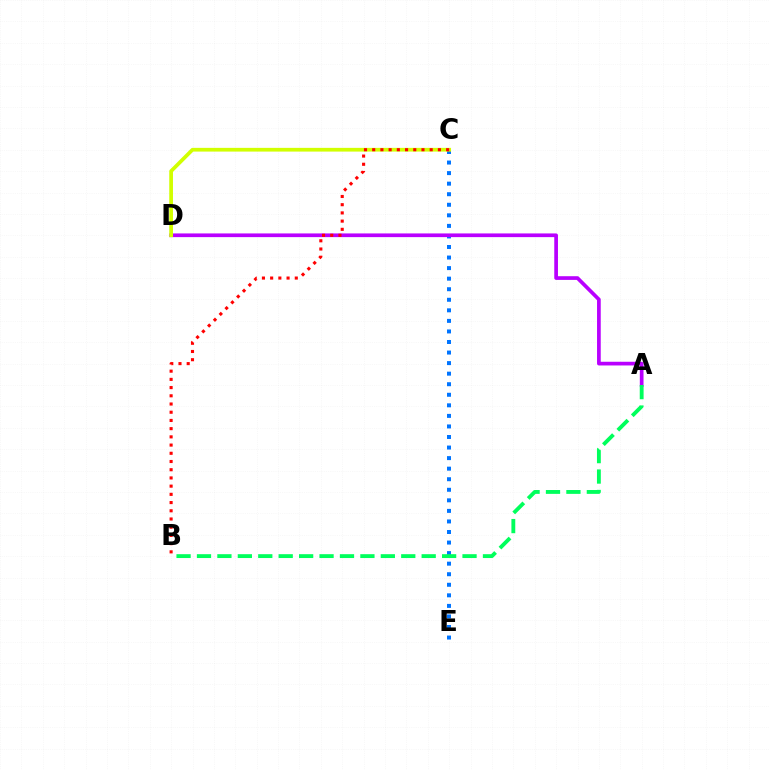{('C', 'E'): [{'color': '#0074ff', 'line_style': 'dotted', 'thickness': 2.87}], ('A', 'D'): [{'color': '#b900ff', 'line_style': 'solid', 'thickness': 2.66}], ('C', 'D'): [{'color': '#d1ff00', 'line_style': 'solid', 'thickness': 2.68}], ('A', 'B'): [{'color': '#00ff5c', 'line_style': 'dashed', 'thickness': 2.78}], ('B', 'C'): [{'color': '#ff0000', 'line_style': 'dotted', 'thickness': 2.23}]}